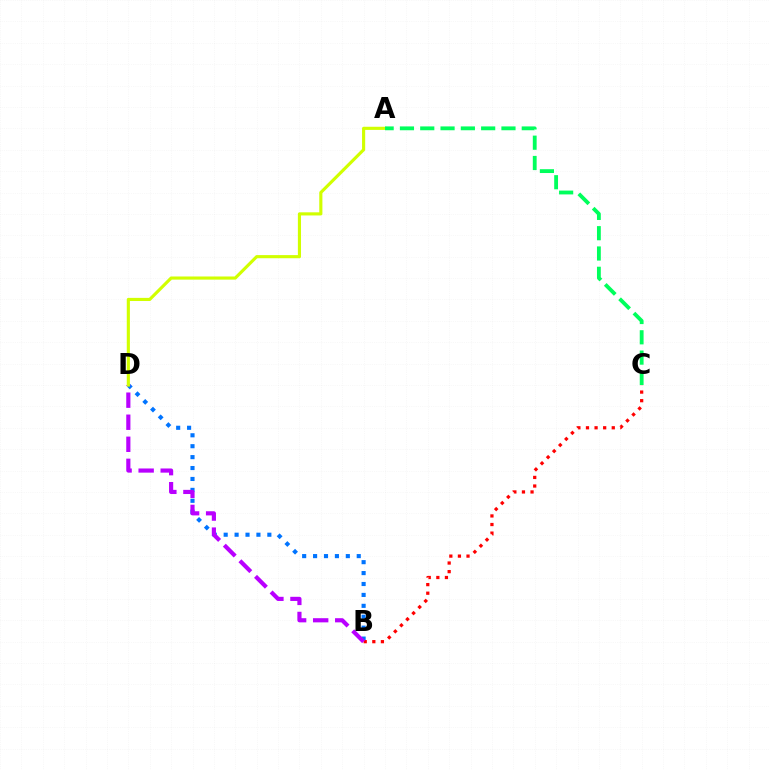{('B', 'D'): [{'color': '#0074ff', 'line_style': 'dotted', 'thickness': 2.97}, {'color': '#b900ff', 'line_style': 'dashed', 'thickness': 3.0}], ('B', 'C'): [{'color': '#ff0000', 'line_style': 'dotted', 'thickness': 2.34}], ('A', 'D'): [{'color': '#d1ff00', 'line_style': 'solid', 'thickness': 2.26}], ('A', 'C'): [{'color': '#00ff5c', 'line_style': 'dashed', 'thickness': 2.76}]}